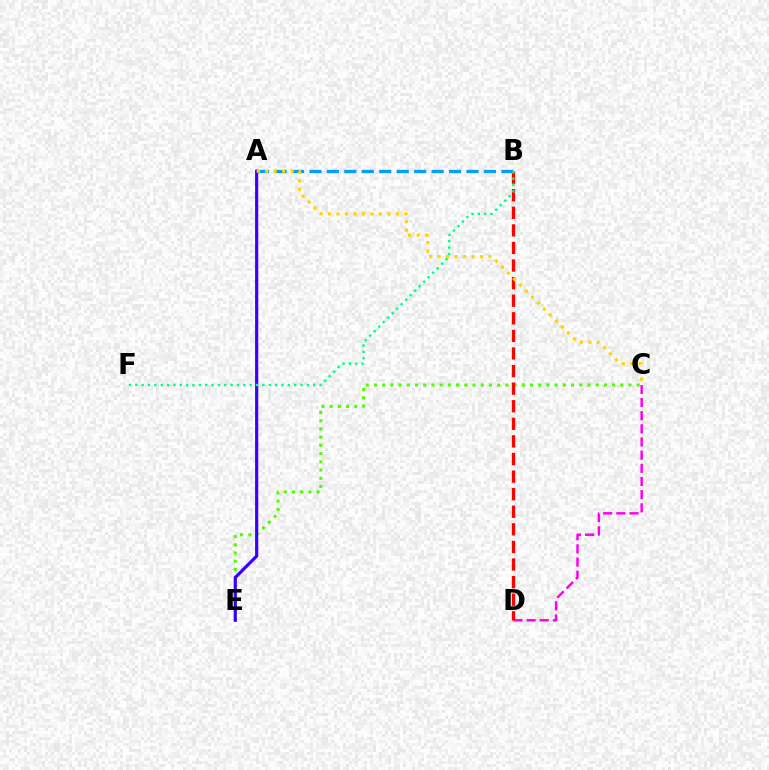{('A', 'B'): [{'color': '#009eff', 'line_style': 'dashed', 'thickness': 2.37}], ('C', 'E'): [{'color': '#4fff00', 'line_style': 'dotted', 'thickness': 2.23}], ('C', 'D'): [{'color': '#ff00ed', 'line_style': 'dashed', 'thickness': 1.79}], ('A', 'E'): [{'color': '#3700ff', 'line_style': 'solid', 'thickness': 2.27}], ('B', 'D'): [{'color': '#ff0000', 'line_style': 'dashed', 'thickness': 2.39}], ('B', 'F'): [{'color': '#00ff86', 'line_style': 'dotted', 'thickness': 1.73}], ('A', 'C'): [{'color': '#ffd500', 'line_style': 'dotted', 'thickness': 2.3}]}